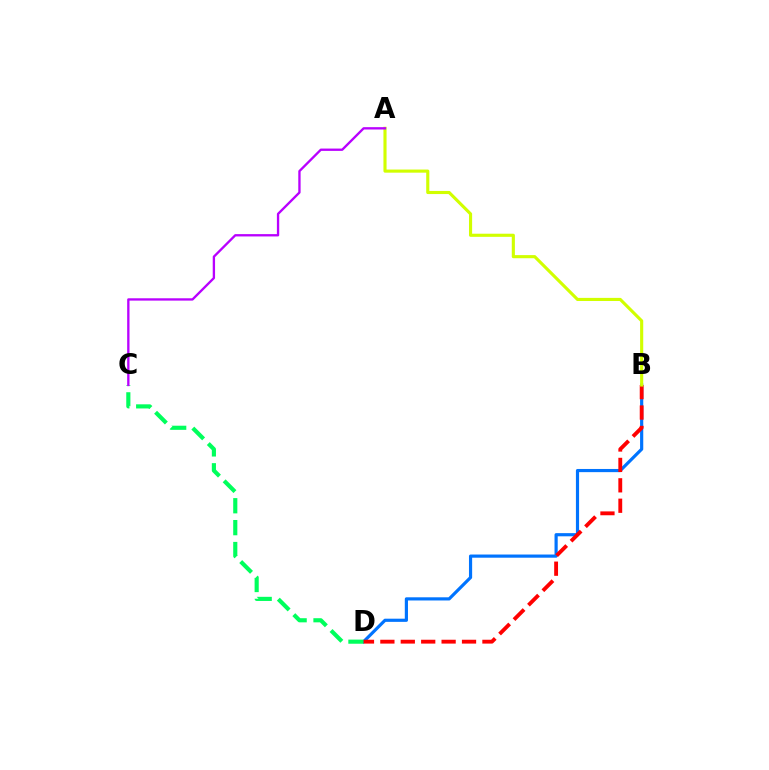{('B', 'D'): [{'color': '#0074ff', 'line_style': 'solid', 'thickness': 2.28}, {'color': '#ff0000', 'line_style': 'dashed', 'thickness': 2.77}], ('C', 'D'): [{'color': '#00ff5c', 'line_style': 'dashed', 'thickness': 2.98}], ('A', 'B'): [{'color': '#d1ff00', 'line_style': 'solid', 'thickness': 2.25}], ('A', 'C'): [{'color': '#b900ff', 'line_style': 'solid', 'thickness': 1.68}]}